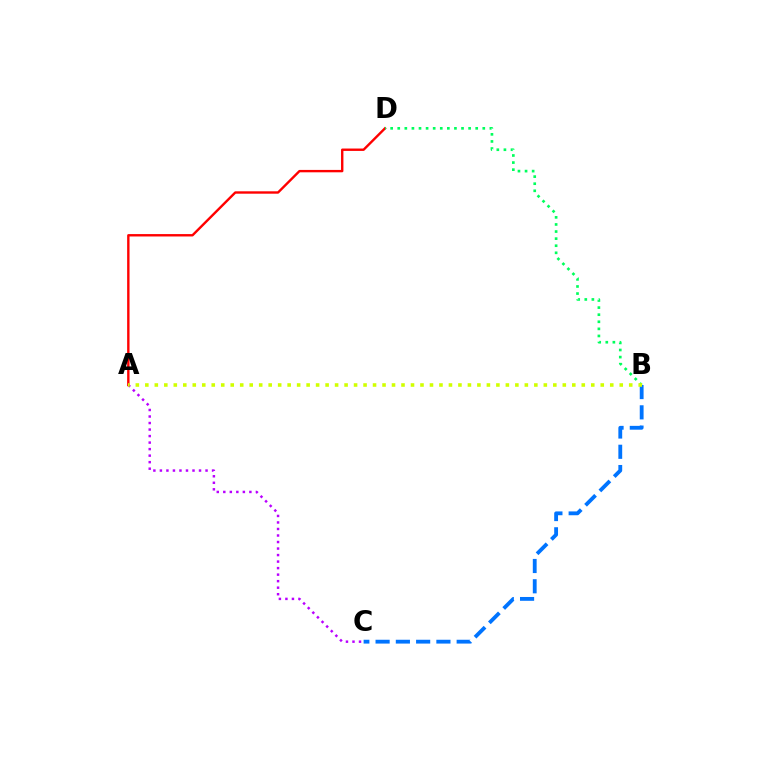{('B', 'C'): [{'color': '#0074ff', 'line_style': 'dashed', 'thickness': 2.75}], ('A', 'C'): [{'color': '#b900ff', 'line_style': 'dotted', 'thickness': 1.77}], ('A', 'D'): [{'color': '#ff0000', 'line_style': 'solid', 'thickness': 1.72}], ('B', 'D'): [{'color': '#00ff5c', 'line_style': 'dotted', 'thickness': 1.93}], ('A', 'B'): [{'color': '#d1ff00', 'line_style': 'dotted', 'thickness': 2.58}]}